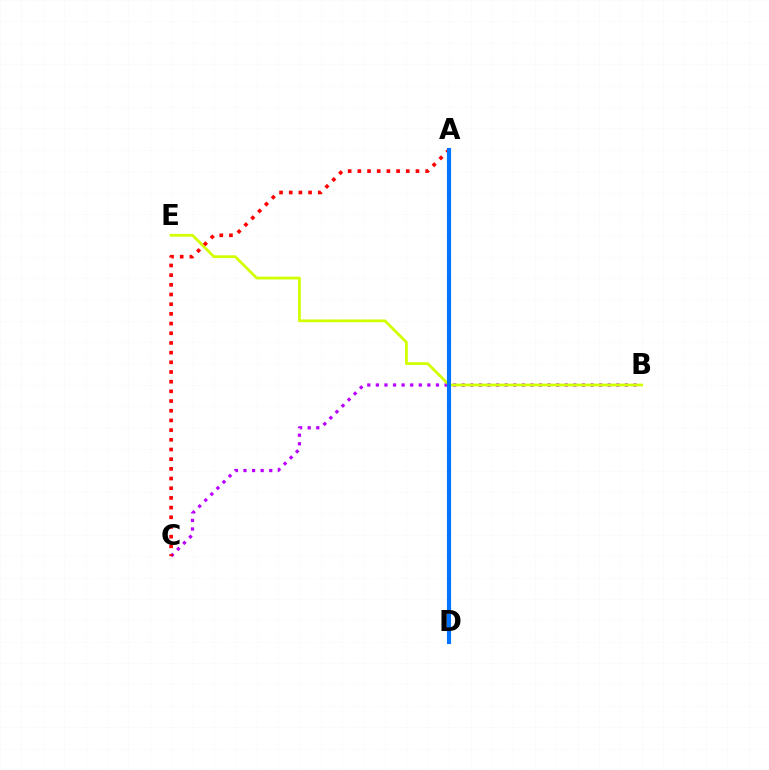{('B', 'C'): [{'color': '#b900ff', 'line_style': 'dotted', 'thickness': 2.33}], ('B', 'E'): [{'color': '#d1ff00', 'line_style': 'solid', 'thickness': 2.0}], ('A', 'D'): [{'color': '#00ff5c', 'line_style': 'dashed', 'thickness': 1.93}, {'color': '#0074ff', 'line_style': 'solid', 'thickness': 2.96}], ('A', 'C'): [{'color': '#ff0000', 'line_style': 'dotted', 'thickness': 2.63}]}